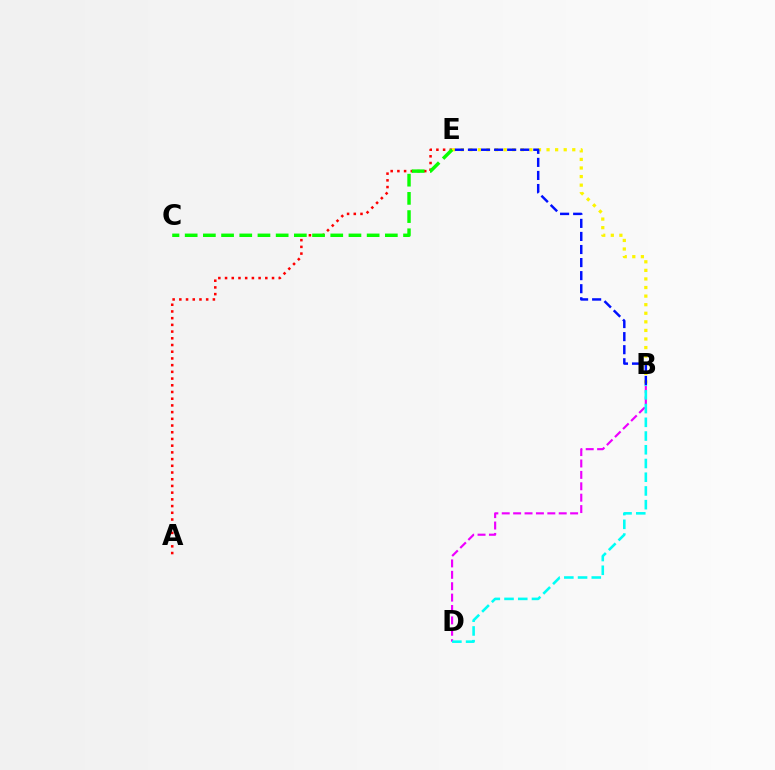{('A', 'E'): [{'color': '#ff0000', 'line_style': 'dotted', 'thickness': 1.82}], ('B', 'E'): [{'color': '#fcf500', 'line_style': 'dotted', 'thickness': 2.33}, {'color': '#0010ff', 'line_style': 'dashed', 'thickness': 1.78}], ('B', 'D'): [{'color': '#ee00ff', 'line_style': 'dashed', 'thickness': 1.55}, {'color': '#00fff6', 'line_style': 'dashed', 'thickness': 1.86}], ('C', 'E'): [{'color': '#08ff00', 'line_style': 'dashed', 'thickness': 2.47}]}